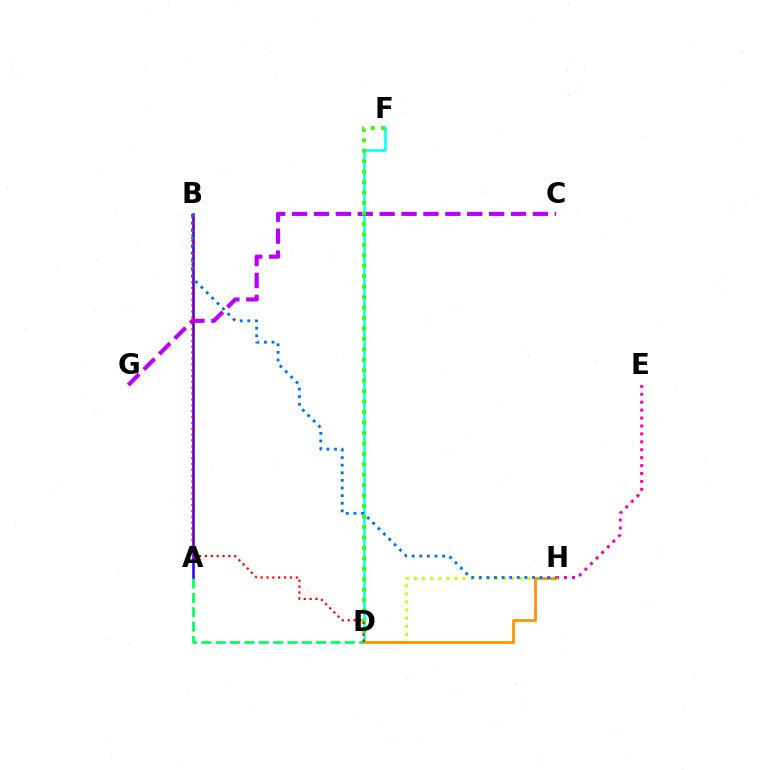{('A', 'B'): [{'color': '#2500ff', 'line_style': 'solid', 'thickness': 1.81}], ('D', 'F'): [{'color': '#00fff6', 'line_style': 'solid', 'thickness': 1.83}, {'color': '#3dff00', 'line_style': 'dotted', 'thickness': 2.84}], ('D', 'H'): [{'color': '#d1ff00', 'line_style': 'dotted', 'thickness': 2.2}, {'color': '#ff9400', 'line_style': 'solid', 'thickness': 2.0}], ('E', 'H'): [{'color': '#ff00ac', 'line_style': 'dotted', 'thickness': 2.15}], ('C', 'G'): [{'color': '#b900ff', 'line_style': 'dashed', 'thickness': 2.97}], ('A', 'D'): [{'color': '#00ff5c', 'line_style': 'dashed', 'thickness': 1.95}], ('B', 'H'): [{'color': '#0074ff', 'line_style': 'dotted', 'thickness': 2.06}], ('B', 'D'): [{'color': '#ff0000', 'line_style': 'dotted', 'thickness': 1.59}]}